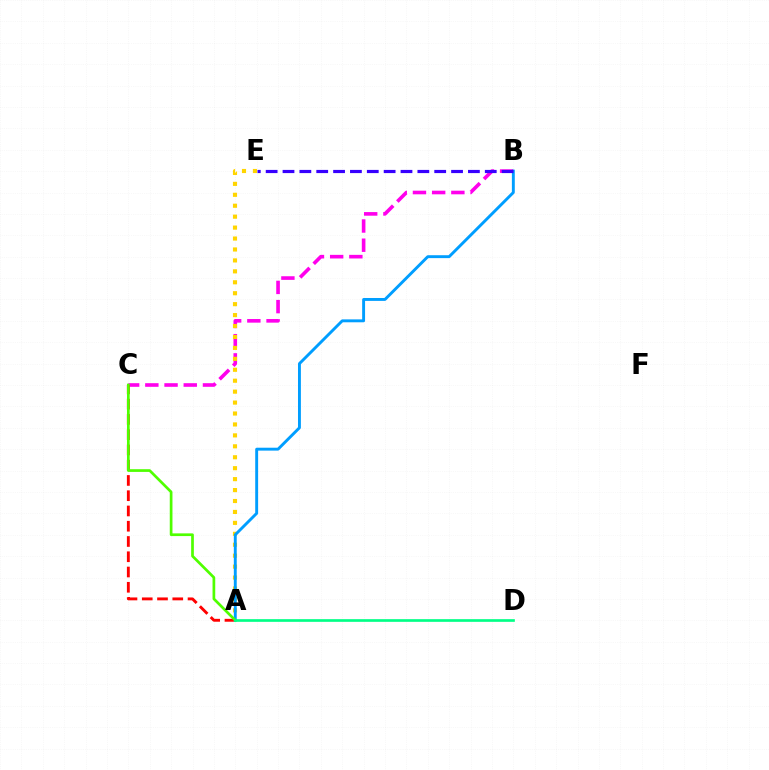{('B', 'C'): [{'color': '#ff00ed', 'line_style': 'dashed', 'thickness': 2.61}], ('A', 'C'): [{'color': '#ff0000', 'line_style': 'dashed', 'thickness': 2.07}, {'color': '#4fff00', 'line_style': 'solid', 'thickness': 1.95}], ('A', 'E'): [{'color': '#ffd500', 'line_style': 'dotted', 'thickness': 2.97}], ('A', 'B'): [{'color': '#009eff', 'line_style': 'solid', 'thickness': 2.09}], ('A', 'D'): [{'color': '#00ff86', 'line_style': 'solid', 'thickness': 1.92}], ('B', 'E'): [{'color': '#3700ff', 'line_style': 'dashed', 'thickness': 2.29}]}